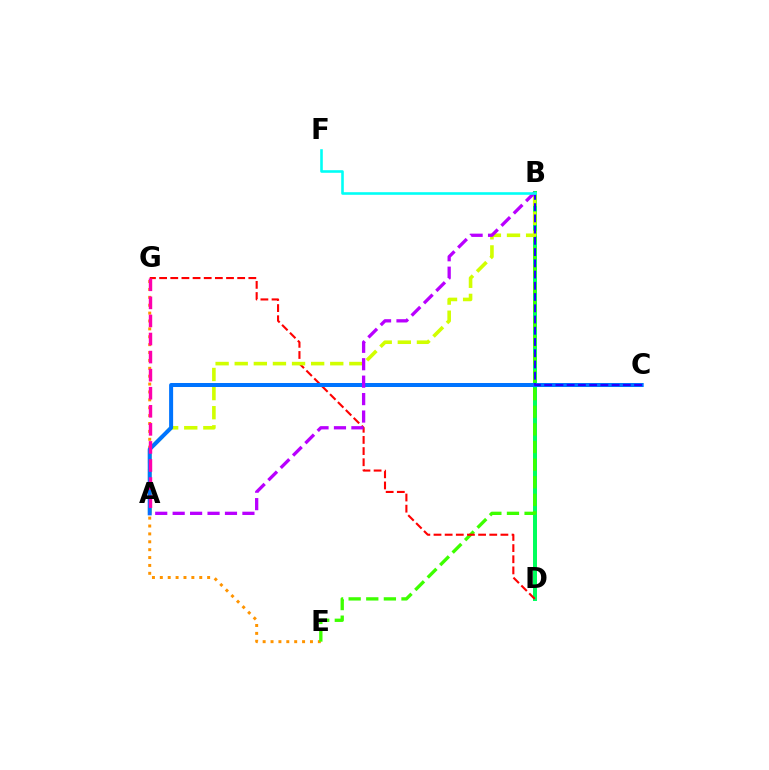{('E', 'G'): [{'color': '#ff9400', 'line_style': 'dotted', 'thickness': 2.14}], ('B', 'D'): [{'color': '#00ff5c', 'line_style': 'solid', 'thickness': 2.86}], ('B', 'E'): [{'color': '#3dff00', 'line_style': 'dashed', 'thickness': 2.39}], ('D', 'G'): [{'color': '#ff0000', 'line_style': 'dashed', 'thickness': 1.52}], ('A', 'B'): [{'color': '#d1ff00', 'line_style': 'dashed', 'thickness': 2.6}, {'color': '#b900ff', 'line_style': 'dashed', 'thickness': 2.37}], ('A', 'C'): [{'color': '#0074ff', 'line_style': 'solid', 'thickness': 2.89}], ('B', 'C'): [{'color': '#2500ff', 'line_style': 'dashed', 'thickness': 1.53}], ('A', 'G'): [{'color': '#ff00ac', 'line_style': 'dashed', 'thickness': 2.45}], ('B', 'F'): [{'color': '#00fff6', 'line_style': 'solid', 'thickness': 1.87}]}